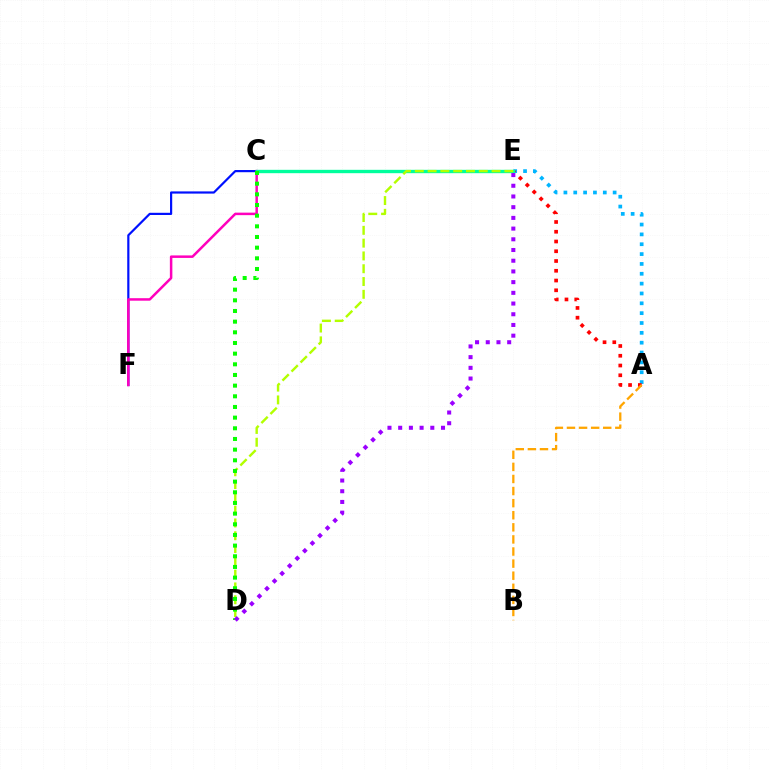{('A', 'E'): [{'color': '#00b5ff', 'line_style': 'dotted', 'thickness': 2.68}, {'color': '#ff0000', 'line_style': 'dotted', 'thickness': 2.65}], ('C', 'F'): [{'color': '#0010ff', 'line_style': 'solid', 'thickness': 1.58}, {'color': '#ff00bd', 'line_style': 'solid', 'thickness': 1.8}], ('A', 'B'): [{'color': '#ffa500', 'line_style': 'dashed', 'thickness': 1.64}], ('C', 'E'): [{'color': '#00ff9d', 'line_style': 'solid', 'thickness': 2.42}], ('D', 'E'): [{'color': '#b3ff00', 'line_style': 'dashed', 'thickness': 1.74}, {'color': '#9b00ff', 'line_style': 'dotted', 'thickness': 2.91}], ('C', 'D'): [{'color': '#08ff00', 'line_style': 'dotted', 'thickness': 2.9}]}